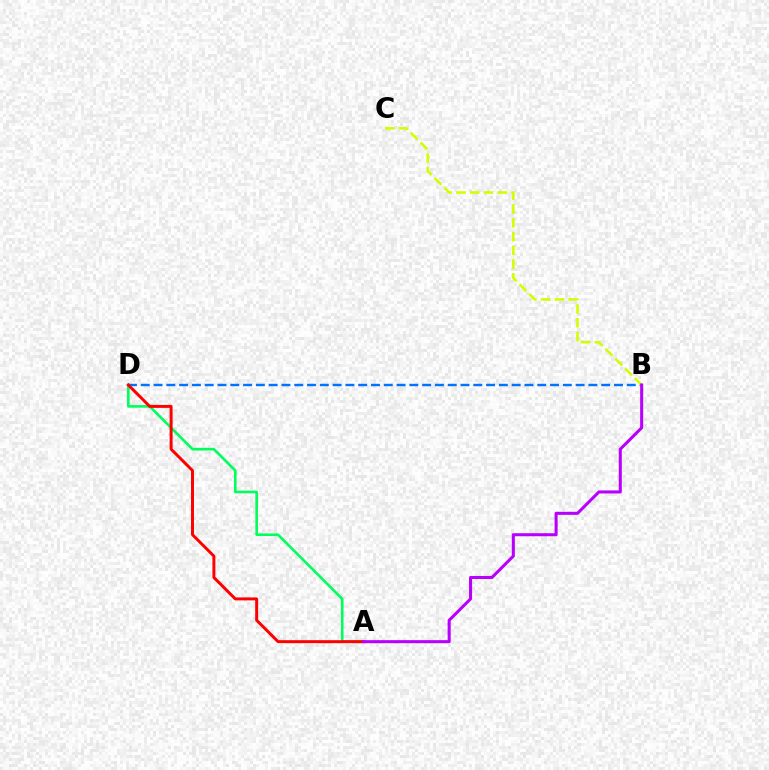{('B', 'D'): [{'color': '#0074ff', 'line_style': 'dashed', 'thickness': 1.74}], ('A', 'D'): [{'color': '#00ff5c', 'line_style': 'solid', 'thickness': 1.89}, {'color': '#ff0000', 'line_style': 'solid', 'thickness': 2.14}], ('B', 'C'): [{'color': '#d1ff00', 'line_style': 'dashed', 'thickness': 1.87}], ('A', 'B'): [{'color': '#b900ff', 'line_style': 'solid', 'thickness': 2.2}]}